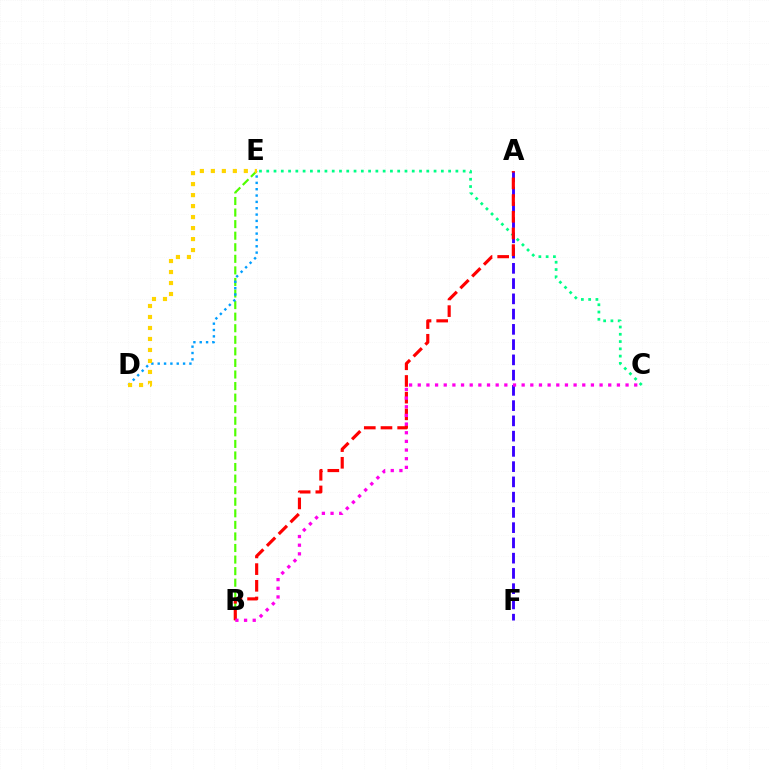{('B', 'E'): [{'color': '#4fff00', 'line_style': 'dashed', 'thickness': 1.57}], ('A', 'F'): [{'color': '#3700ff', 'line_style': 'dashed', 'thickness': 2.07}], ('C', 'E'): [{'color': '#00ff86', 'line_style': 'dotted', 'thickness': 1.98}], ('A', 'B'): [{'color': '#ff0000', 'line_style': 'dashed', 'thickness': 2.27}], ('D', 'E'): [{'color': '#009eff', 'line_style': 'dotted', 'thickness': 1.72}, {'color': '#ffd500', 'line_style': 'dotted', 'thickness': 2.99}], ('B', 'C'): [{'color': '#ff00ed', 'line_style': 'dotted', 'thickness': 2.35}]}